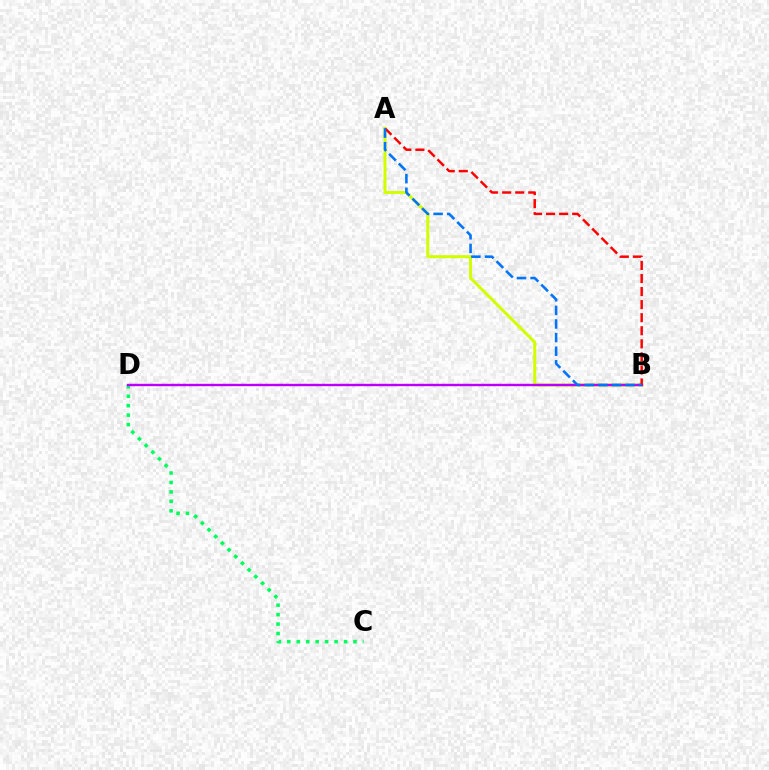{('C', 'D'): [{'color': '#00ff5c', 'line_style': 'dotted', 'thickness': 2.57}], ('A', 'B'): [{'color': '#d1ff00', 'line_style': 'solid', 'thickness': 2.16}, {'color': '#ff0000', 'line_style': 'dashed', 'thickness': 1.77}, {'color': '#0074ff', 'line_style': 'dashed', 'thickness': 1.85}], ('B', 'D'): [{'color': '#b900ff', 'line_style': 'solid', 'thickness': 1.72}]}